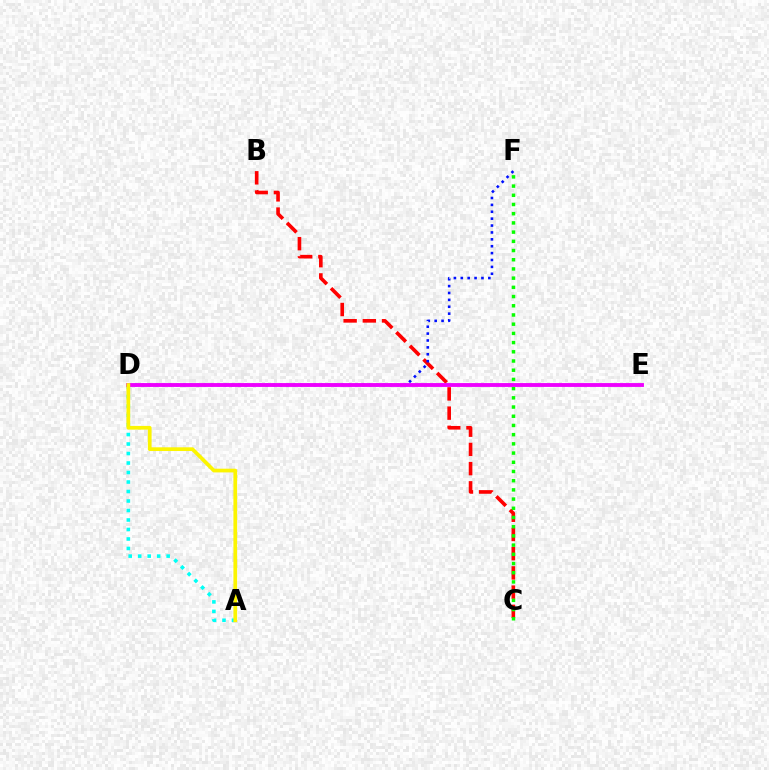{('A', 'D'): [{'color': '#00fff6', 'line_style': 'dotted', 'thickness': 2.58}, {'color': '#fcf500', 'line_style': 'solid', 'thickness': 2.68}], ('B', 'C'): [{'color': '#ff0000', 'line_style': 'dashed', 'thickness': 2.61}], ('D', 'F'): [{'color': '#0010ff', 'line_style': 'dotted', 'thickness': 1.87}], ('C', 'F'): [{'color': '#08ff00', 'line_style': 'dotted', 'thickness': 2.5}], ('D', 'E'): [{'color': '#ee00ff', 'line_style': 'solid', 'thickness': 2.77}]}